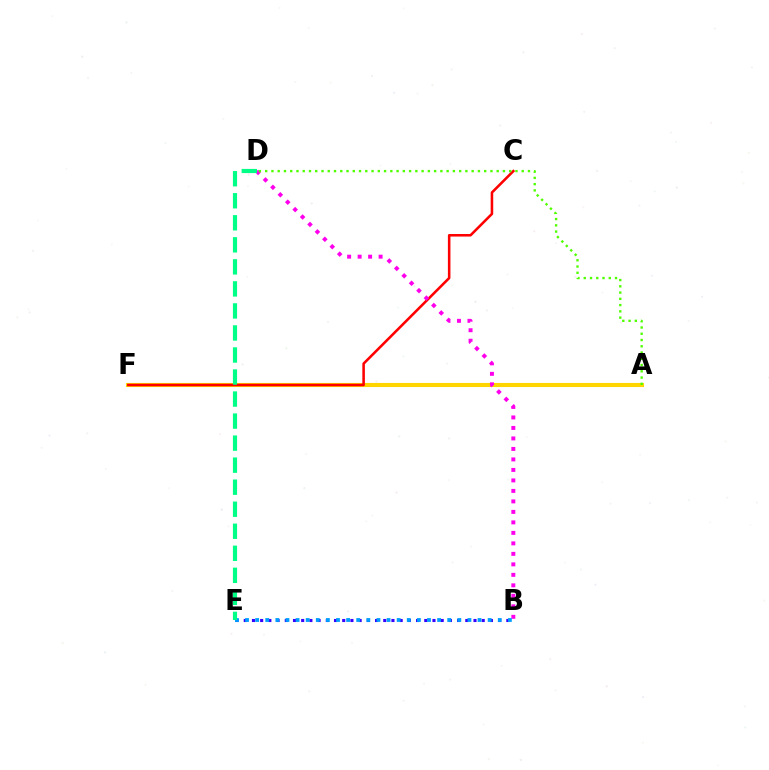{('A', 'F'): [{'color': '#ffd500', 'line_style': 'solid', 'thickness': 2.96}], ('C', 'F'): [{'color': '#ff0000', 'line_style': 'solid', 'thickness': 1.84}], ('B', 'E'): [{'color': '#3700ff', 'line_style': 'dotted', 'thickness': 2.23}, {'color': '#009eff', 'line_style': 'dotted', 'thickness': 2.75}], ('B', 'D'): [{'color': '#ff00ed', 'line_style': 'dotted', 'thickness': 2.85}], ('A', 'D'): [{'color': '#4fff00', 'line_style': 'dotted', 'thickness': 1.7}], ('D', 'E'): [{'color': '#00ff86', 'line_style': 'dashed', 'thickness': 2.99}]}